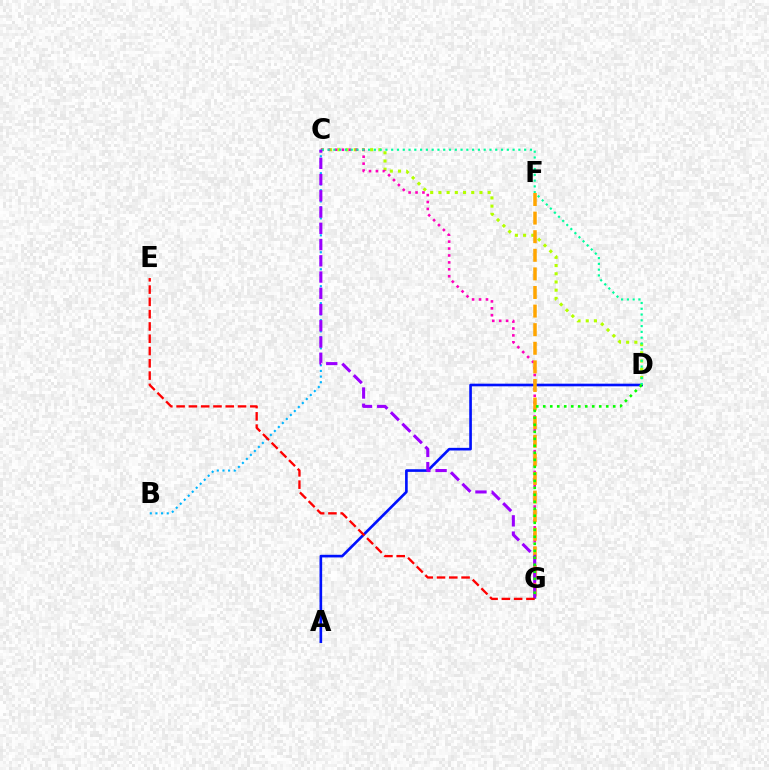{('A', 'D'): [{'color': '#0010ff', 'line_style': 'solid', 'thickness': 1.91}], ('C', 'D'): [{'color': '#b3ff00', 'line_style': 'dotted', 'thickness': 2.23}, {'color': '#00ff9d', 'line_style': 'dotted', 'thickness': 1.57}], ('C', 'G'): [{'color': '#ff00bd', 'line_style': 'dotted', 'thickness': 1.88}, {'color': '#9b00ff', 'line_style': 'dashed', 'thickness': 2.21}], ('F', 'G'): [{'color': '#ffa500', 'line_style': 'dashed', 'thickness': 2.53}], ('B', 'C'): [{'color': '#00b5ff', 'line_style': 'dotted', 'thickness': 1.53}], ('D', 'G'): [{'color': '#08ff00', 'line_style': 'dotted', 'thickness': 1.9}], ('E', 'G'): [{'color': '#ff0000', 'line_style': 'dashed', 'thickness': 1.67}]}